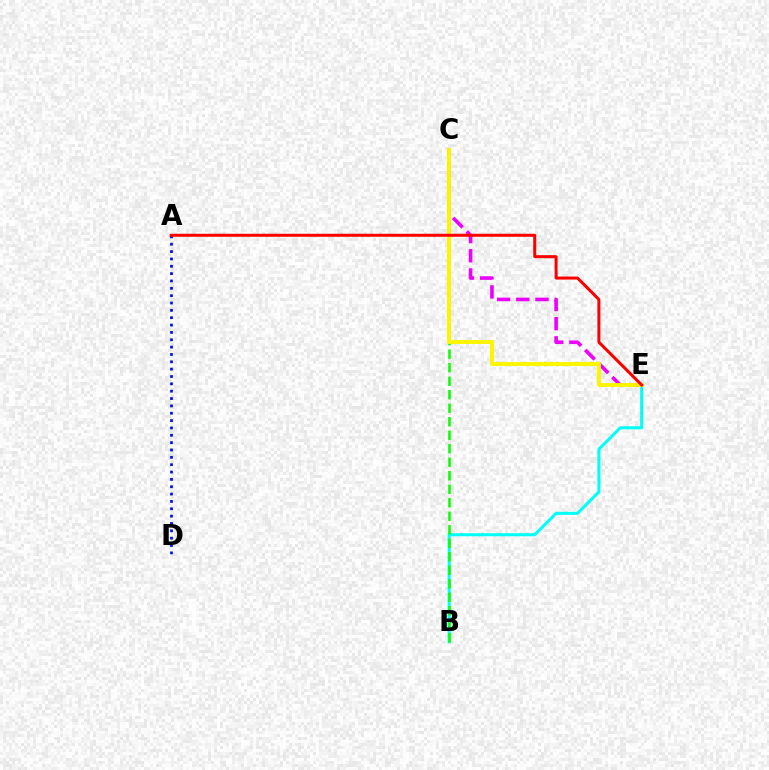{('A', 'D'): [{'color': '#0010ff', 'line_style': 'dotted', 'thickness': 2.0}], ('B', 'E'): [{'color': '#00fff6', 'line_style': 'solid', 'thickness': 2.18}], ('B', 'C'): [{'color': '#08ff00', 'line_style': 'dashed', 'thickness': 1.83}], ('C', 'E'): [{'color': '#ee00ff', 'line_style': 'dashed', 'thickness': 2.61}, {'color': '#fcf500', 'line_style': 'solid', 'thickness': 2.83}], ('A', 'E'): [{'color': '#ff0000', 'line_style': 'solid', 'thickness': 2.17}]}